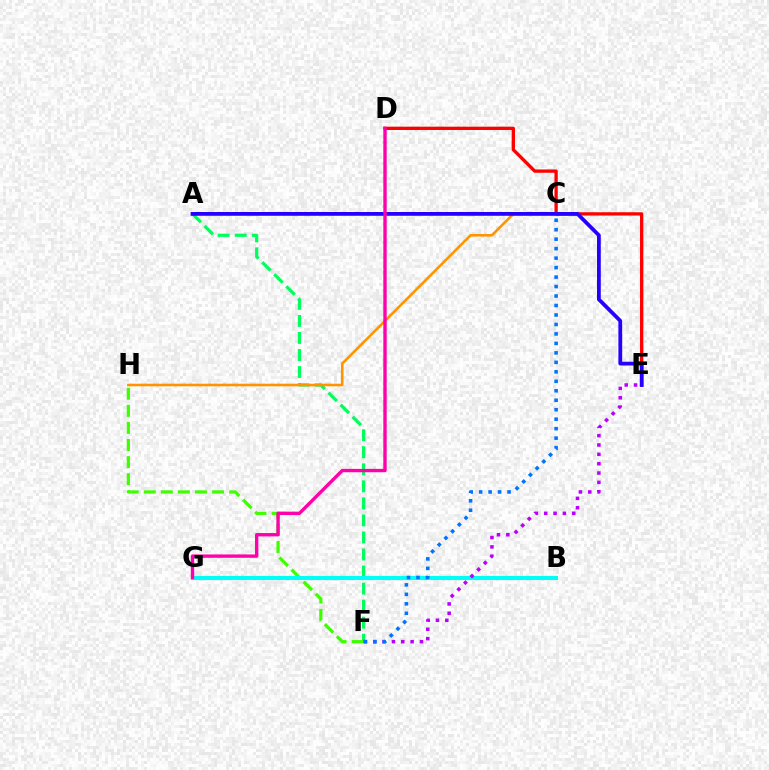{('B', 'G'): [{'color': '#d1ff00', 'line_style': 'solid', 'thickness': 1.94}, {'color': '#00fff6', 'line_style': 'solid', 'thickness': 2.94}], ('A', 'F'): [{'color': '#00ff5c', 'line_style': 'dashed', 'thickness': 2.32}], ('D', 'E'): [{'color': '#ff0000', 'line_style': 'solid', 'thickness': 2.38}], ('F', 'H'): [{'color': '#3dff00', 'line_style': 'dashed', 'thickness': 2.32}], ('C', 'H'): [{'color': '#ff9400', 'line_style': 'solid', 'thickness': 1.87}], ('A', 'E'): [{'color': '#2500ff', 'line_style': 'solid', 'thickness': 2.72}], ('E', 'F'): [{'color': '#b900ff', 'line_style': 'dotted', 'thickness': 2.54}], ('C', 'F'): [{'color': '#0074ff', 'line_style': 'dotted', 'thickness': 2.57}], ('D', 'G'): [{'color': '#ff00ac', 'line_style': 'solid', 'thickness': 2.43}]}